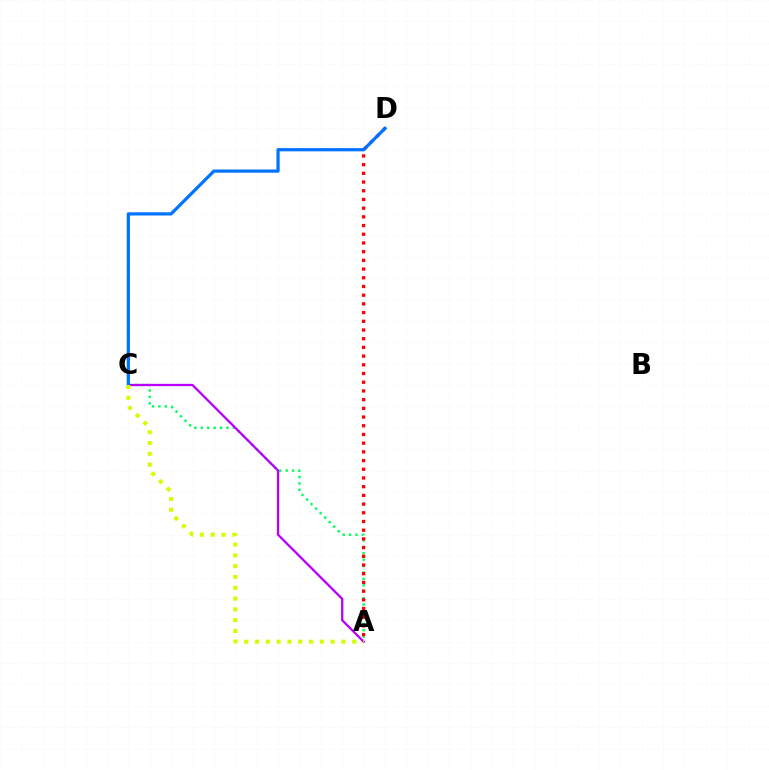{('A', 'C'): [{'color': '#00ff5c', 'line_style': 'dotted', 'thickness': 1.74}, {'color': '#b900ff', 'line_style': 'solid', 'thickness': 1.65}, {'color': '#d1ff00', 'line_style': 'dotted', 'thickness': 2.94}], ('A', 'D'): [{'color': '#ff0000', 'line_style': 'dotted', 'thickness': 2.36}], ('C', 'D'): [{'color': '#0074ff', 'line_style': 'solid', 'thickness': 2.33}]}